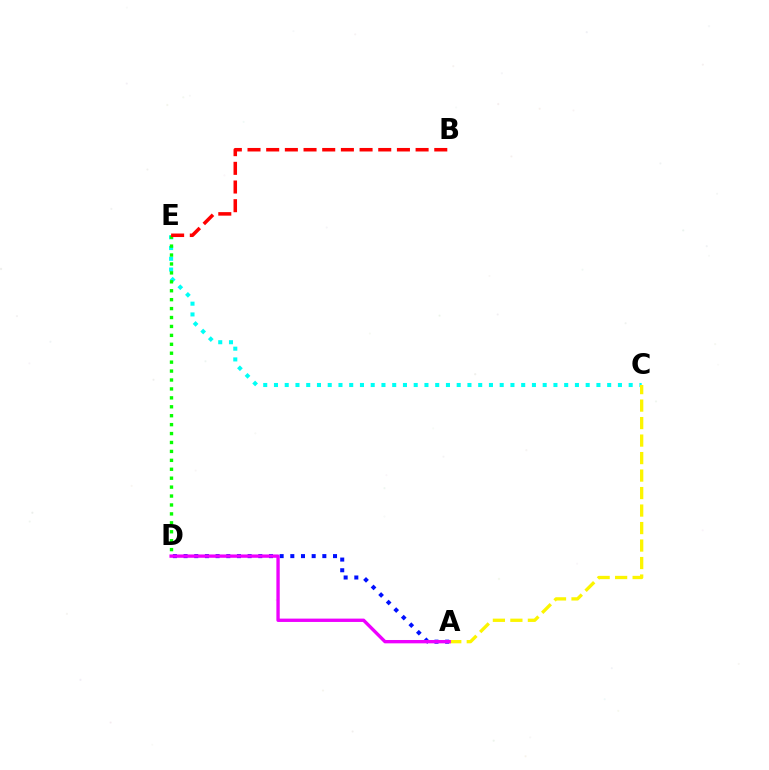{('C', 'E'): [{'color': '#00fff6', 'line_style': 'dotted', 'thickness': 2.92}], ('D', 'E'): [{'color': '#08ff00', 'line_style': 'dotted', 'thickness': 2.43}], ('A', 'D'): [{'color': '#0010ff', 'line_style': 'dotted', 'thickness': 2.9}, {'color': '#ee00ff', 'line_style': 'solid', 'thickness': 2.41}], ('A', 'C'): [{'color': '#fcf500', 'line_style': 'dashed', 'thickness': 2.38}], ('B', 'E'): [{'color': '#ff0000', 'line_style': 'dashed', 'thickness': 2.54}]}